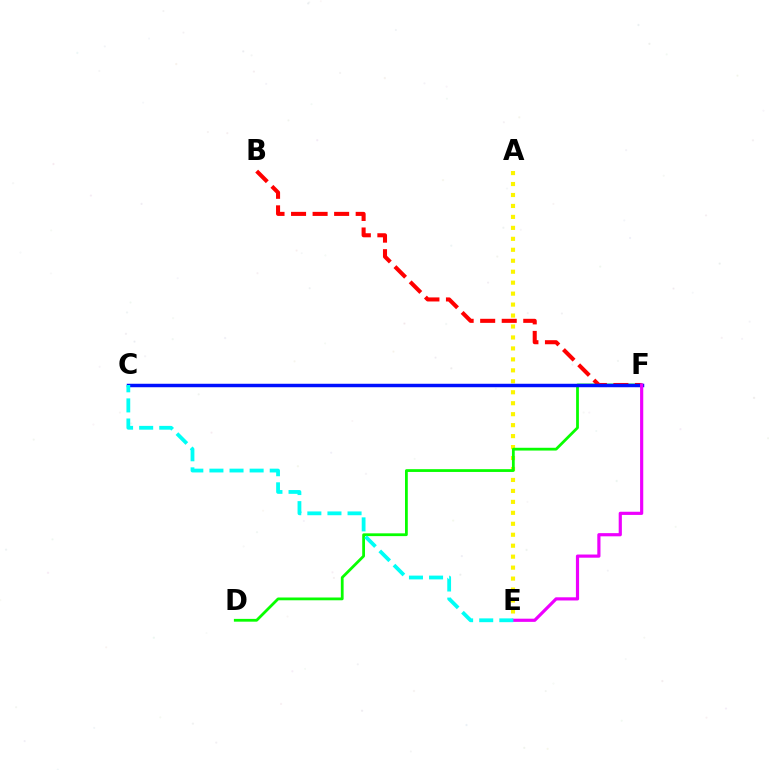{('A', 'E'): [{'color': '#fcf500', 'line_style': 'dotted', 'thickness': 2.98}], ('D', 'F'): [{'color': '#08ff00', 'line_style': 'solid', 'thickness': 2.0}], ('B', 'F'): [{'color': '#ff0000', 'line_style': 'dashed', 'thickness': 2.93}], ('C', 'F'): [{'color': '#0010ff', 'line_style': 'solid', 'thickness': 2.5}], ('E', 'F'): [{'color': '#ee00ff', 'line_style': 'solid', 'thickness': 2.29}], ('C', 'E'): [{'color': '#00fff6', 'line_style': 'dashed', 'thickness': 2.73}]}